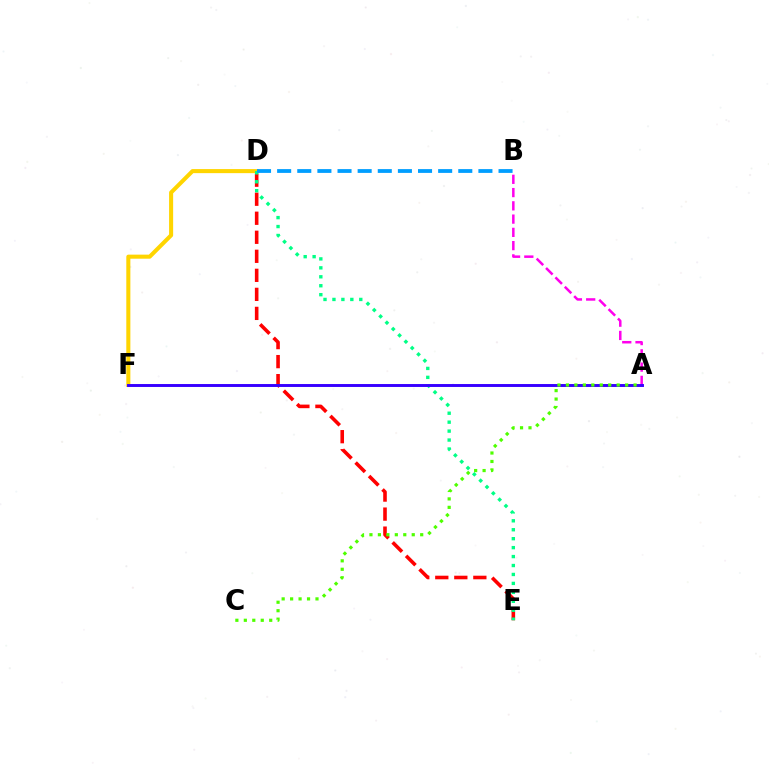{('D', 'F'): [{'color': '#ffd500', 'line_style': 'solid', 'thickness': 2.92}], ('D', 'E'): [{'color': '#ff0000', 'line_style': 'dashed', 'thickness': 2.58}, {'color': '#00ff86', 'line_style': 'dotted', 'thickness': 2.43}], ('A', 'B'): [{'color': '#ff00ed', 'line_style': 'dashed', 'thickness': 1.8}], ('A', 'F'): [{'color': '#3700ff', 'line_style': 'solid', 'thickness': 2.11}], ('A', 'C'): [{'color': '#4fff00', 'line_style': 'dotted', 'thickness': 2.3}], ('B', 'D'): [{'color': '#009eff', 'line_style': 'dashed', 'thickness': 2.73}]}